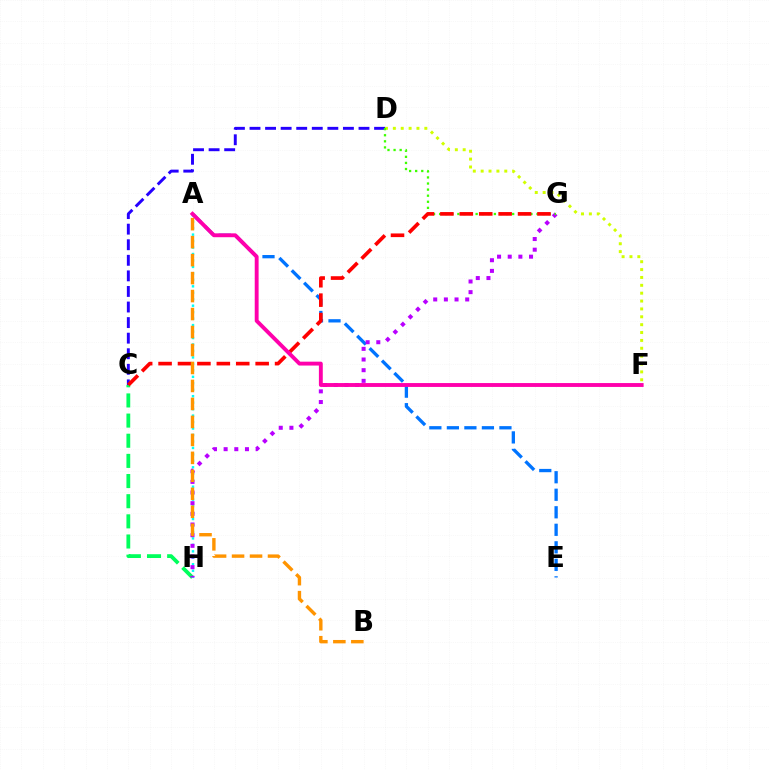{('C', 'D'): [{'color': '#2500ff', 'line_style': 'dashed', 'thickness': 2.12}], ('C', 'H'): [{'color': '#00ff5c', 'line_style': 'dashed', 'thickness': 2.74}], ('A', 'E'): [{'color': '#0074ff', 'line_style': 'dashed', 'thickness': 2.38}], ('A', 'H'): [{'color': '#00fff6', 'line_style': 'dotted', 'thickness': 1.76}], ('D', 'F'): [{'color': '#d1ff00', 'line_style': 'dotted', 'thickness': 2.14}], ('G', 'H'): [{'color': '#b900ff', 'line_style': 'dotted', 'thickness': 2.9}], ('D', 'G'): [{'color': '#3dff00', 'line_style': 'dotted', 'thickness': 1.65}], ('C', 'G'): [{'color': '#ff0000', 'line_style': 'dashed', 'thickness': 2.64}], ('A', 'F'): [{'color': '#ff00ac', 'line_style': 'solid', 'thickness': 2.79}], ('A', 'B'): [{'color': '#ff9400', 'line_style': 'dashed', 'thickness': 2.44}]}